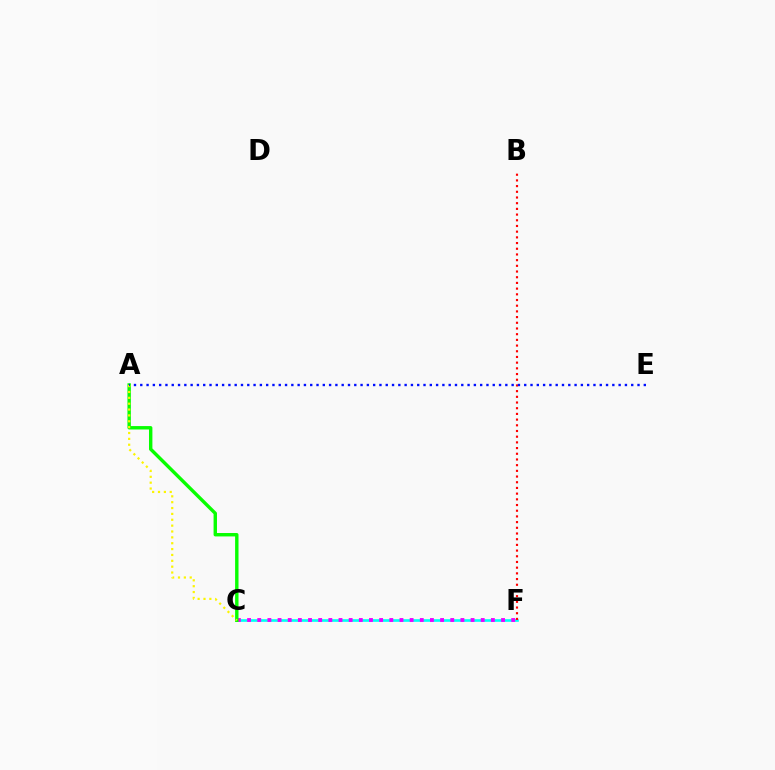{('C', 'F'): [{'color': '#00fff6', 'line_style': 'solid', 'thickness': 1.92}, {'color': '#ee00ff', 'line_style': 'dotted', 'thickness': 2.76}], ('B', 'F'): [{'color': '#ff0000', 'line_style': 'dotted', 'thickness': 1.55}], ('A', 'C'): [{'color': '#08ff00', 'line_style': 'solid', 'thickness': 2.45}, {'color': '#fcf500', 'line_style': 'dotted', 'thickness': 1.59}], ('A', 'E'): [{'color': '#0010ff', 'line_style': 'dotted', 'thickness': 1.71}]}